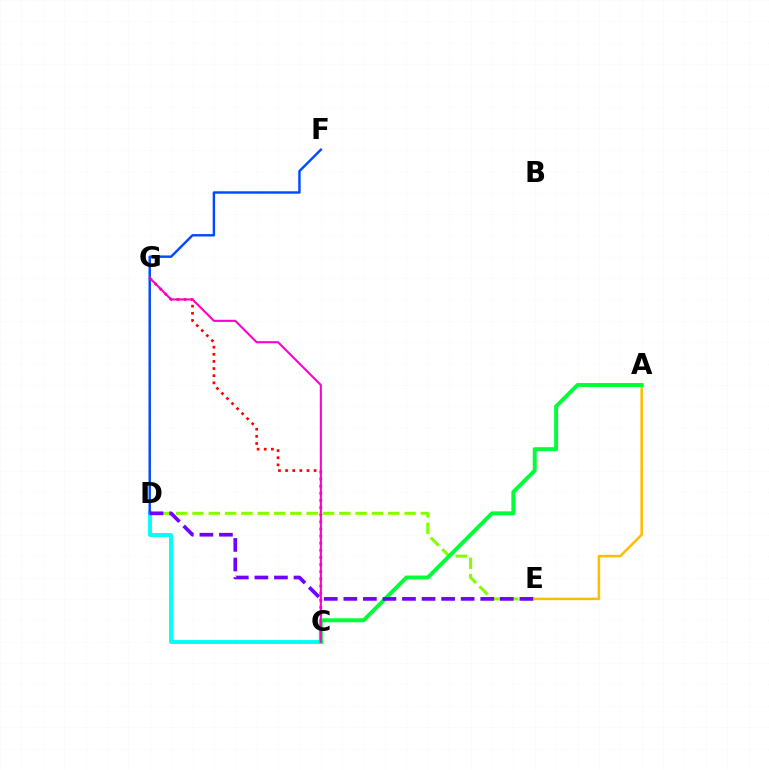{('C', 'D'): [{'color': '#00fff6', 'line_style': 'solid', 'thickness': 2.8}], ('C', 'G'): [{'color': '#ff0000', 'line_style': 'dotted', 'thickness': 1.94}, {'color': '#ff00cf', 'line_style': 'solid', 'thickness': 1.52}], ('D', 'F'): [{'color': '#004bff', 'line_style': 'solid', 'thickness': 1.76}], ('D', 'E'): [{'color': '#84ff00', 'line_style': 'dashed', 'thickness': 2.22}, {'color': '#7200ff', 'line_style': 'dashed', 'thickness': 2.66}], ('A', 'E'): [{'color': '#ffbd00', 'line_style': 'solid', 'thickness': 1.82}], ('A', 'C'): [{'color': '#00ff39', 'line_style': 'solid', 'thickness': 2.85}]}